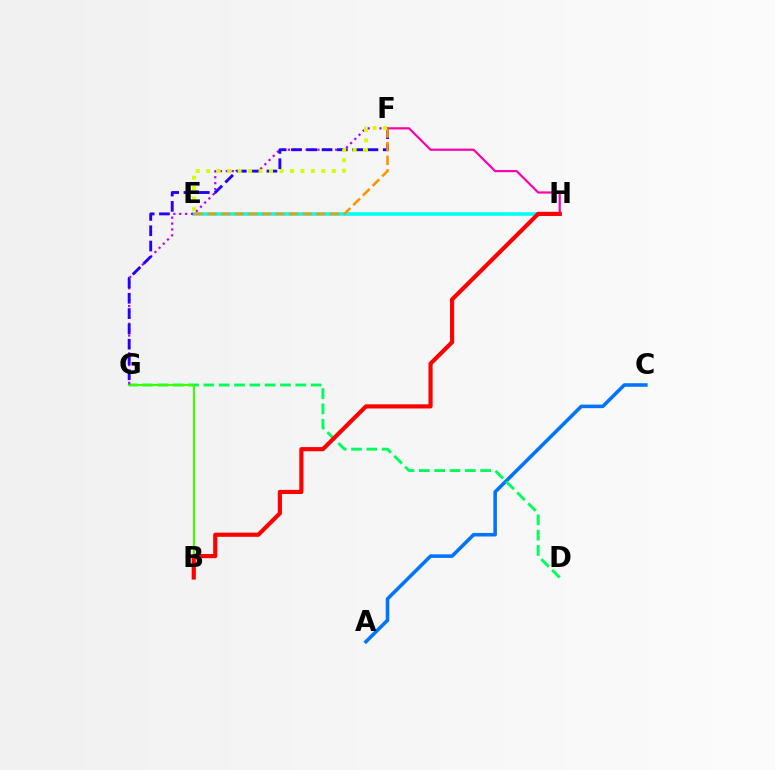{('A', 'C'): [{'color': '#0074ff', 'line_style': 'solid', 'thickness': 2.56}], ('E', 'H'): [{'color': '#00fff6', 'line_style': 'solid', 'thickness': 2.57}], ('F', 'H'): [{'color': '#ff00ac', 'line_style': 'solid', 'thickness': 1.58}], ('D', 'G'): [{'color': '#00ff5c', 'line_style': 'dashed', 'thickness': 2.08}], ('B', 'G'): [{'color': '#3dff00', 'line_style': 'solid', 'thickness': 1.51}], ('F', 'G'): [{'color': '#b900ff', 'line_style': 'dotted', 'thickness': 1.6}, {'color': '#2500ff', 'line_style': 'dashed', 'thickness': 2.08}], ('B', 'H'): [{'color': '#ff0000', 'line_style': 'solid', 'thickness': 3.0}], ('E', 'F'): [{'color': '#ff9400', 'line_style': 'dashed', 'thickness': 1.85}, {'color': '#d1ff00', 'line_style': 'dotted', 'thickness': 2.84}]}